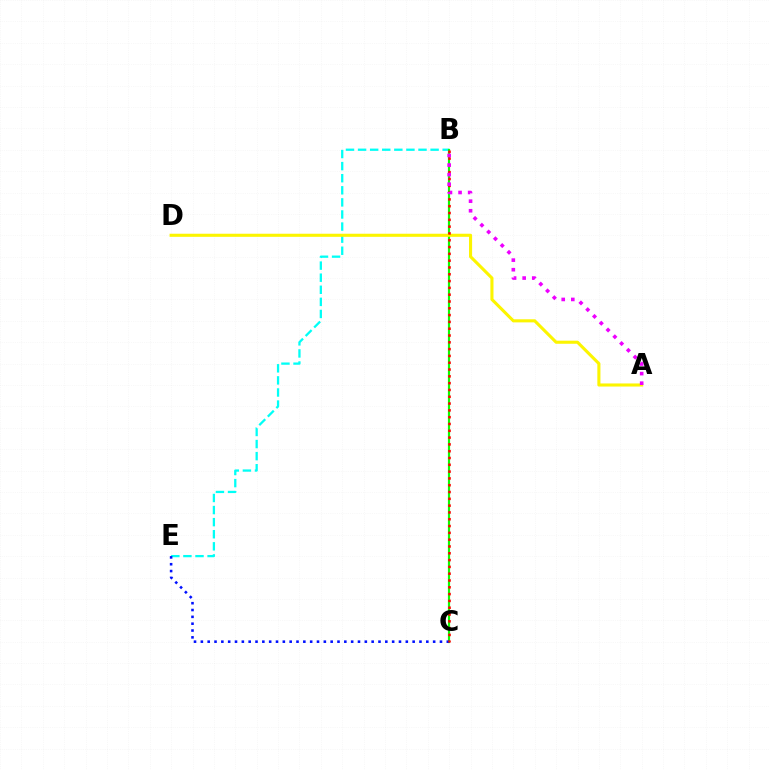{('B', 'E'): [{'color': '#00fff6', 'line_style': 'dashed', 'thickness': 1.64}], ('B', 'C'): [{'color': '#08ff00', 'line_style': 'solid', 'thickness': 1.56}, {'color': '#ff0000', 'line_style': 'dotted', 'thickness': 1.85}], ('A', 'D'): [{'color': '#fcf500', 'line_style': 'solid', 'thickness': 2.22}], ('C', 'E'): [{'color': '#0010ff', 'line_style': 'dotted', 'thickness': 1.86}], ('A', 'B'): [{'color': '#ee00ff', 'line_style': 'dotted', 'thickness': 2.6}]}